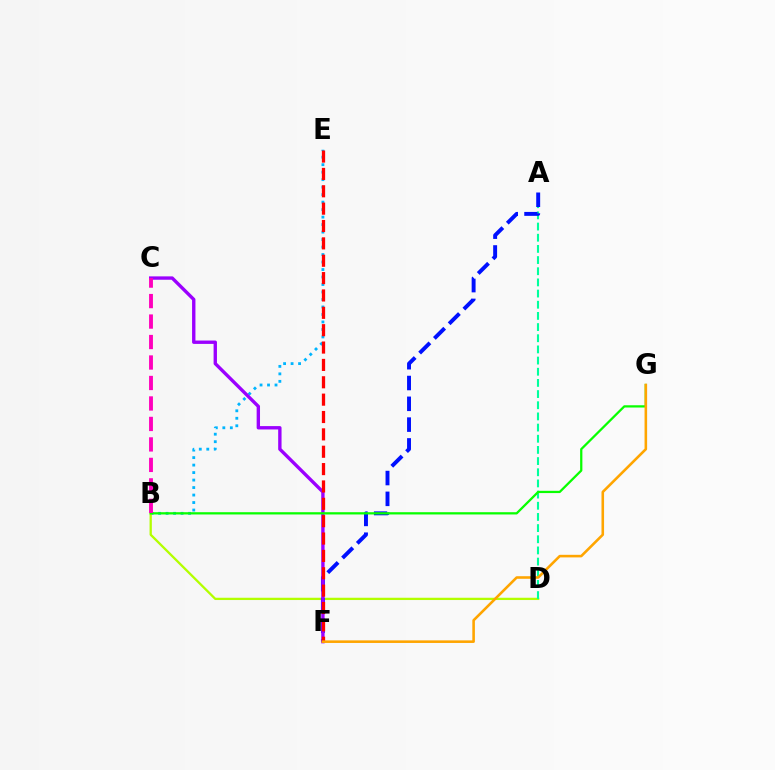{('B', 'E'): [{'color': '#00b5ff', 'line_style': 'dotted', 'thickness': 2.03}], ('B', 'D'): [{'color': '#b3ff00', 'line_style': 'solid', 'thickness': 1.65}], ('A', 'D'): [{'color': '#00ff9d', 'line_style': 'dashed', 'thickness': 1.52}], ('A', 'F'): [{'color': '#0010ff', 'line_style': 'dashed', 'thickness': 2.83}], ('C', 'F'): [{'color': '#9b00ff', 'line_style': 'solid', 'thickness': 2.42}], ('B', 'G'): [{'color': '#08ff00', 'line_style': 'solid', 'thickness': 1.63}], ('E', 'F'): [{'color': '#ff0000', 'line_style': 'dashed', 'thickness': 2.36}], ('F', 'G'): [{'color': '#ffa500', 'line_style': 'solid', 'thickness': 1.86}], ('B', 'C'): [{'color': '#ff00bd', 'line_style': 'dashed', 'thickness': 2.78}]}